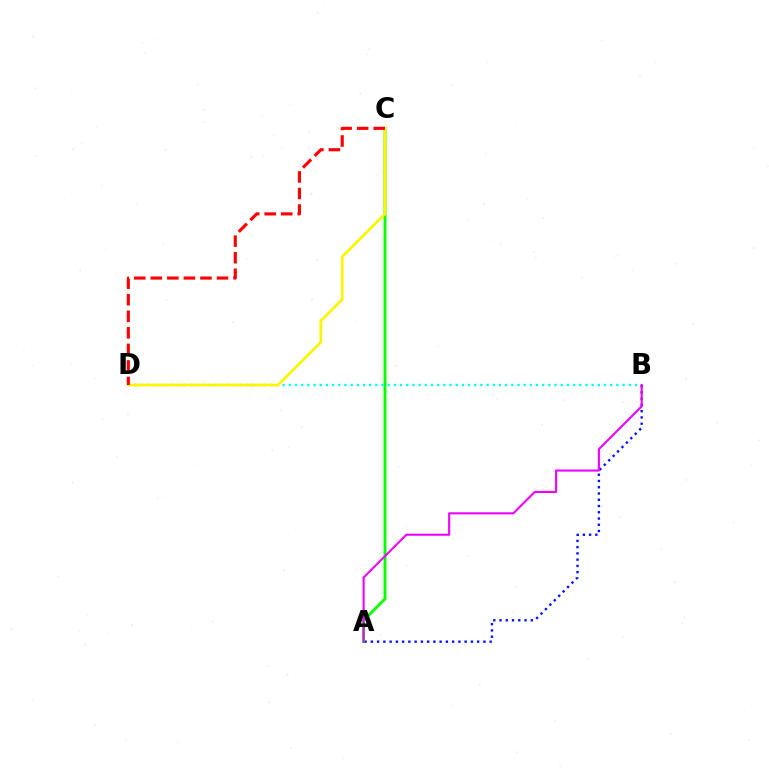{('A', 'B'): [{'color': '#0010ff', 'line_style': 'dotted', 'thickness': 1.7}, {'color': '#ee00ff', 'line_style': 'solid', 'thickness': 1.51}], ('A', 'C'): [{'color': '#08ff00', 'line_style': 'solid', 'thickness': 2.07}], ('B', 'D'): [{'color': '#00fff6', 'line_style': 'dotted', 'thickness': 1.68}], ('C', 'D'): [{'color': '#fcf500', 'line_style': 'solid', 'thickness': 1.94}, {'color': '#ff0000', 'line_style': 'dashed', 'thickness': 2.25}]}